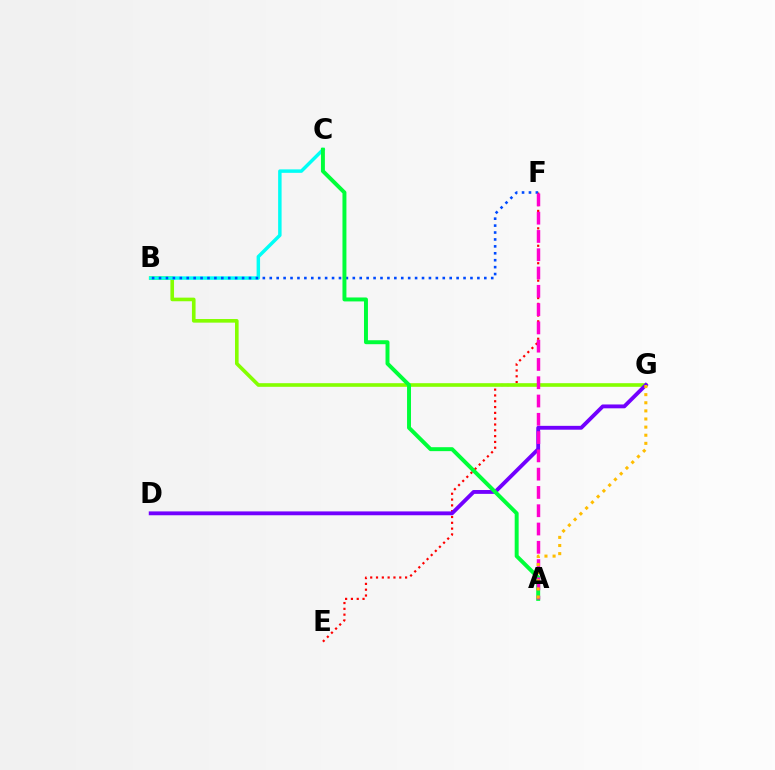{('E', 'F'): [{'color': '#ff0000', 'line_style': 'dotted', 'thickness': 1.58}], ('B', 'G'): [{'color': '#84ff00', 'line_style': 'solid', 'thickness': 2.61}], ('D', 'G'): [{'color': '#7200ff', 'line_style': 'solid', 'thickness': 2.77}], ('B', 'C'): [{'color': '#00fff6', 'line_style': 'solid', 'thickness': 2.49}], ('B', 'F'): [{'color': '#004bff', 'line_style': 'dotted', 'thickness': 1.88}], ('A', 'C'): [{'color': '#00ff39', 'line_style': 'solid', 'thickness': 2.84}], ('A', 'F'): [{'color': '#ff00cf', 'line_style': 'dashed', 'thickness': 2.48}], ('A', 'G'): [{'color': '#ffbd00', 'line_style': 'dotted', 'thickness': 2.21}]}